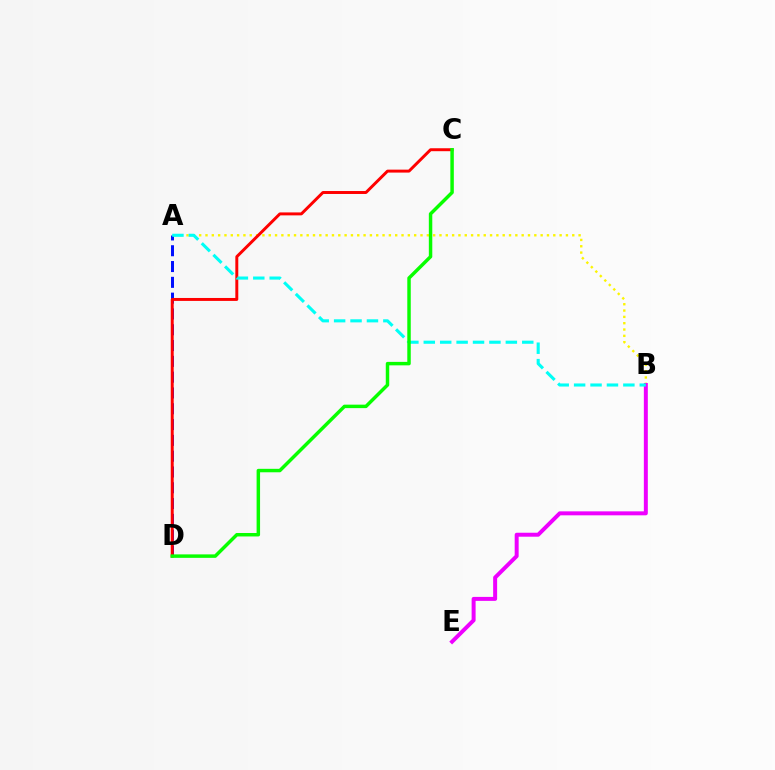{('A', 'D'): [{'color': '#0010ff', 'line_style': 'dashed', 'thickness': 2.15}], ('A', 'B'): [{'color': '#fcf500', 'line_style': 'dotted', 'thickness': 1.72}, {'color': '#00fff6', 'line_style': 'dashed', 'thickness': 2.23}], ('C', 'D'): [{'color': '#ff0000', 'line_style': 'solid', 'thickness': 2.12}, {'color': '#08ff00', 'line_style': 'solid', 'thickness': 2.49}], ('B', 'E'): [{'color': '#ee00ff', 'line_style': 'solid', 'thickness': 2.86}]}